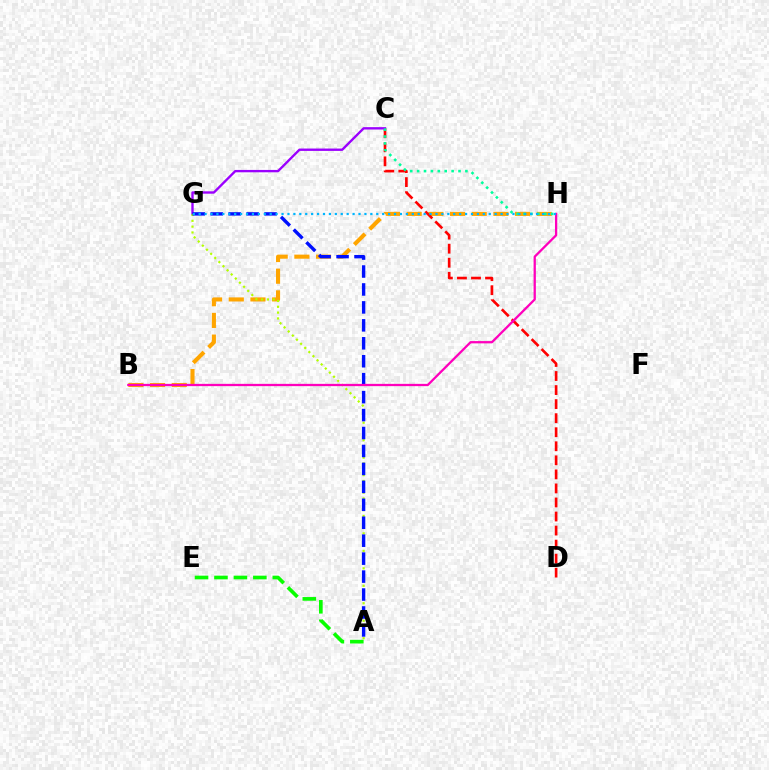{('B', 'H'): [{'color': '#ffa500', 'line_style': 'dashed', 'thickness': 2.94}, {'color': '#ff00bd', 'line_style': 'solid', 'thickness': 1.64}], ('C', 'D'): [{'color': '#ff0000', 'line_style': 'dashed', 'thickness': 1.91}], ('C', 'G'): [{'color': '#9b00ff', 'line_style': 'solid', 'thickness': 1.7}], ('A', 'G'): [{'color': '#b3ff00', 'line_style': 'dotted', 'thickness': 1.58}, {'color': '#0010ff', 'line_style': 'dashed', 'thickness': 2.44}], ('C', 'H'): [{'color': '#00ff9d', 'line_style': 'dotted', 'thickness': 1.87}], ('G', 'H'): [{'color': '#00b5ff', 'line_style': 'dotted', 'thickness': 1.61}], ('A', 'E'): [{'color': '#08ff00', 'line_style': 'dashed', 'thickness': 2.64}]}